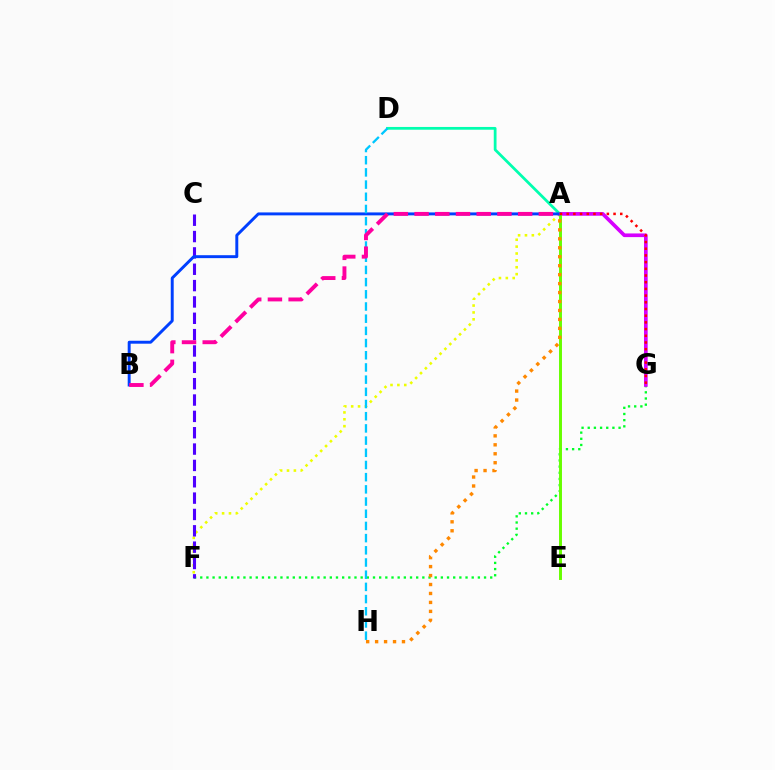{('A', 'F'): [{'color': '#eeff00', 'line_style': 'dotted', 'thickness': 1.87}], ('F', 'G'): [{'color': '#00ff27', 'line_style': 'dotted', 'thickness': 1.68}], ('C', 'F'): [{'color': '#4f00ff', 'line_style': 'dashed', 'thickness': 2.22}], ('A', 'G'): [{'color': '#d600ff', 'line_style': 'solid', 'thickness': 2.64}, {'color': '#ff0000', 'line_style': 'dotted', 'thickness': 1.82}], ('A', 'E'): [{'color': '#66ff00', 'line_style': 'solid', 'thickness': 2.12}], ('A', 'D'): [{'color': '#00ffaf', 'line_style': 'solid', 'thickness': 1.99}], ('A', 'B'): [{'color': '#003fff', 'line_style': 'solid', 'thickness': 2.11}, {'color': '#ff00a0', 'line_style': 'dashed', 'thickness': 2.81}], ('D', 'H'): [{'color': '#00c7ff', 'line_style': 'dashed', 'thickness': 1.66}], ('A', 'H'): [{'color': '#ff8800', 'line_style': 'dotted', 'thickness': 2.43}]}